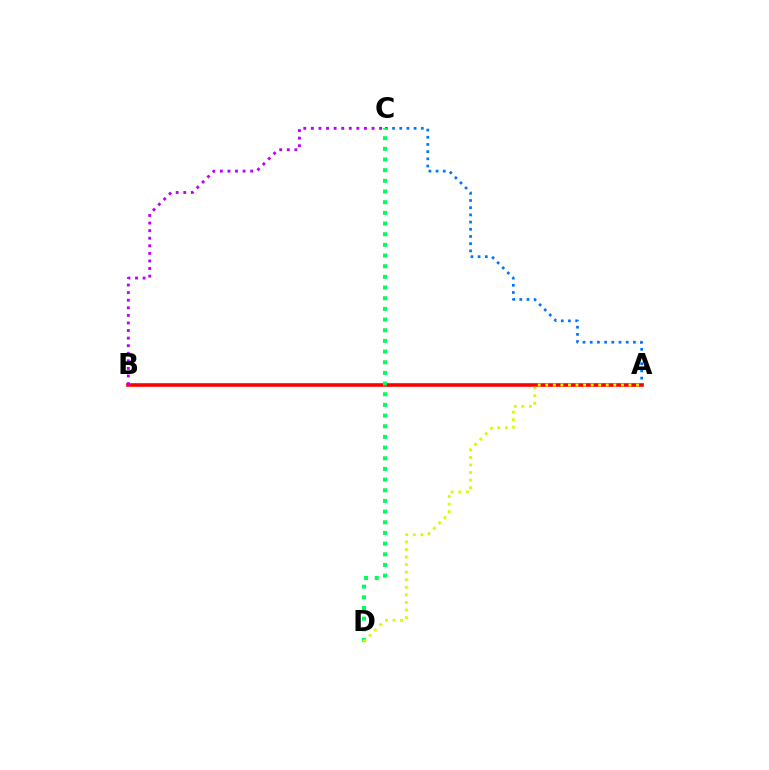{('A', 'C'): [{'color': '#0074ff', 'line_style': 'dotted', 'thickness': 1.95}], ('A', 'B'): [{'color': '#ff0000', 'line_style': 'solid', 'thickness': 2.61}], ('C', 'D'): [{'color': '#00ff5c', 'line_style': 'dotted', 'thickness': 2.9}], ('A', 'D'): [{'color': '#d1ff00', 'line_style': 'dotted', 'thickness': 2.05}], ('B', 'C'): [{'color': '#b900ff', 'line_style': 'dotted', 'thickness': 2.06}]}